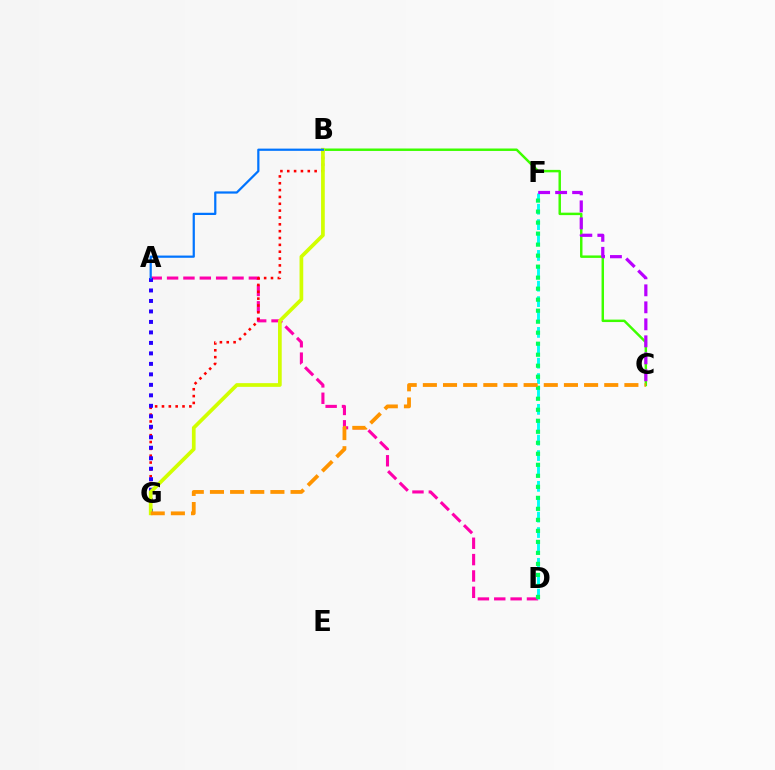{('A', 'D'): [{'color': '#ff00ac', 'line_style': 'dashed', 'thickness': 2.22}], ('B', 'G'): [{'color': '#ff0000', 'line_style': 'dotted', 'thickness': 1.86}, {'color': '#d1ff00', 'line_style': 'solid', 'thickness': 2.67}], ('B', 'C'): [{'color': '#3dff00', 'line_style': 'solid', 'thickness': 1.77}], ('D', 'F'): [{'color': '#00fff6', 'line_style': 'dashed', 'thickness': 2.09}, {'color': '#00ff5c', 'line_style': 'dotted', 'thickness': 2.99}], ('A', 'G'): [{'color': '#2500ff', 'line_style': 'dotted', 'thickness': 2.85}], ('C', 'F'): [{'color': '#b900ff', 'line_style': 'dashed', 'thickness': 2.31}], ('C', 'G'): [{'color': '#ff9400', 'line_style': 'dashed', 'thickness': 2.74}], ('A', 'B'): [{'color': '#0074ff', 'line_style': 'solid', 'thickness': 1.6}]}